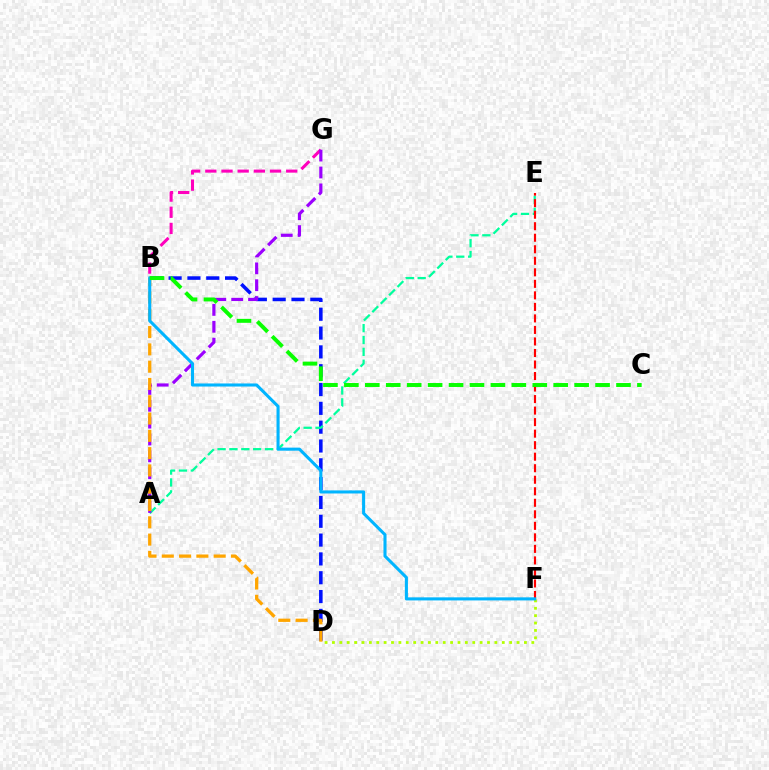{('B', 'D'): [{'color': '#0010ff', 'line_style': 'dashed', 'thickness': 2.56}, {'color': '#ffa500', 'line_style': 'dashed', 'thickness': 2.35}], ('B', 'G'): [{'color': '#ff00bd', 'line_style': 'dashed', 'thickness': 2.2}], ('A', 'E'): [{'color': '#00ff9d', 'line_style': 'dashed', 'thickness': 1.61}], ('A', 'G'): [{'color': '#9b00ff', 'line_style': 'dashed', 'thickness': 2.29}], ('E', 'F'): [{'color': '#ff0000', 'line_style': 'dashed', 'thickness': 1.57}], ('D', 'F'): [{'color': '#b3ff00', 'line_style': 'dotted', 'thickness': 2.01}], ('B', 'F'): [{'color': '#00b5ff', 'line_style': 'solid', 'thickness': 2.21}], ('B', 'C'): [{'color': '#08ff00', 'line_style': 'dashed', 'thickness': 2.84}]}